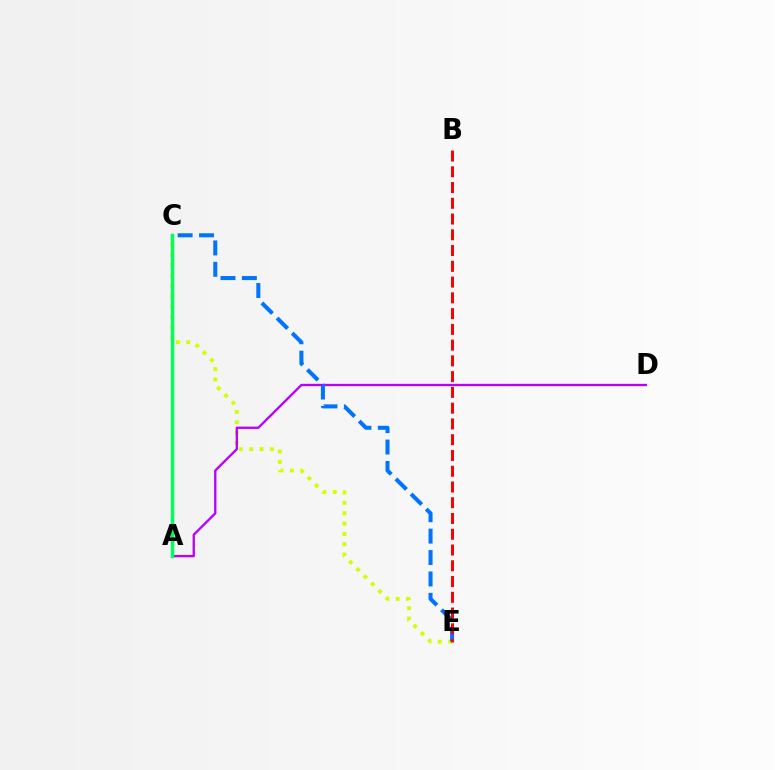{('C', 'E'): [{'color': '#d1ff00', 'line_style': 'dotted', 'thickness': 2.81}, {'color': '#0074ff', 'line_style': 'dashed', 'thickness': 2.91}], ('A', 'D'): [{'color': '#b900ff', 'line_style': 'solid', 'thickness': 1.67}], ('A', 'C'): [{'color': '#00ff5c', 'line_style': 'solid', 'thickness': 2.52}], ('B', 'E'): [{'color': '#ff0000', 'line_style': 'dashed', 'thickness': 2.14}]}